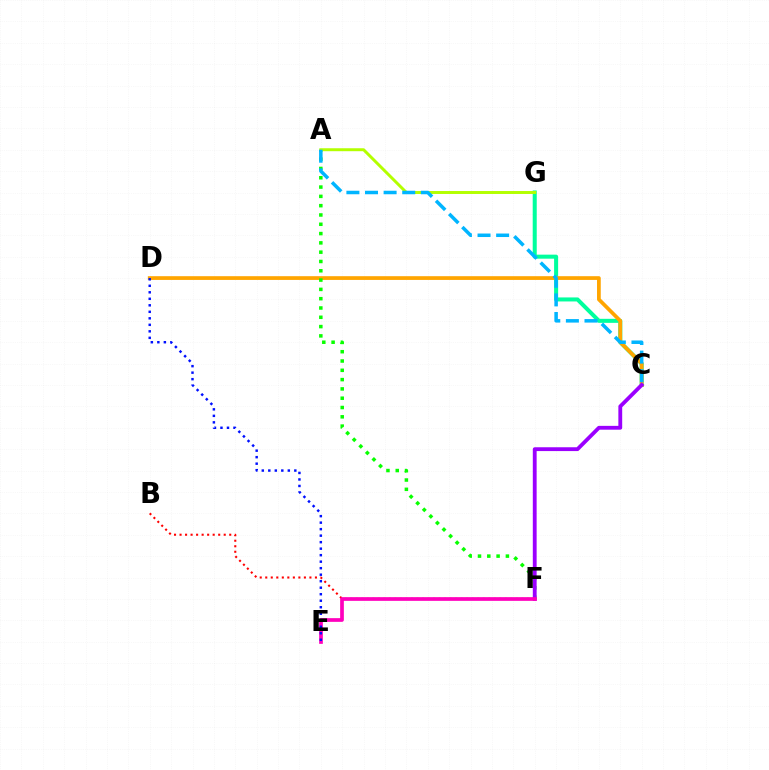{('C', 'G'): [{'color': '#00ff9d', 'line_style': 'solid', 'thickness': 2.9}], ('C', 'D'): [{'color': '#ffa500', 'line_style': 'solid', 'thickness': 2.69}], ('A', 'F'): [{'color': '#08ff00', 'line_style': 'dotted', 'thickness': 2.53}], ('A', 'G'): [{'color': '#b3ff00', 'line_style': 'solid', 'thickness': 2.13}], ('A', 'C'): [{'color': '#00b5ff', 'line_style': 'dashed', 'thickness': 2.53}], ('C', 'F'): [{'color': '#9b00ff', 'line_style': 'solid', 'thickness': 2.76}], ('B', 'F'): [{'color': '#ff0000', 'line_style': 'dotted', 'thickness': 1.5}], ('E', 'F'): [{'color': '#ff00bd', 'line_style': 'solid', 'thickness': 2.67}], ('D', 'E'): [{'color': '#0010ff', 'line_style': 'dotted', 'thickness': 1.77}]}